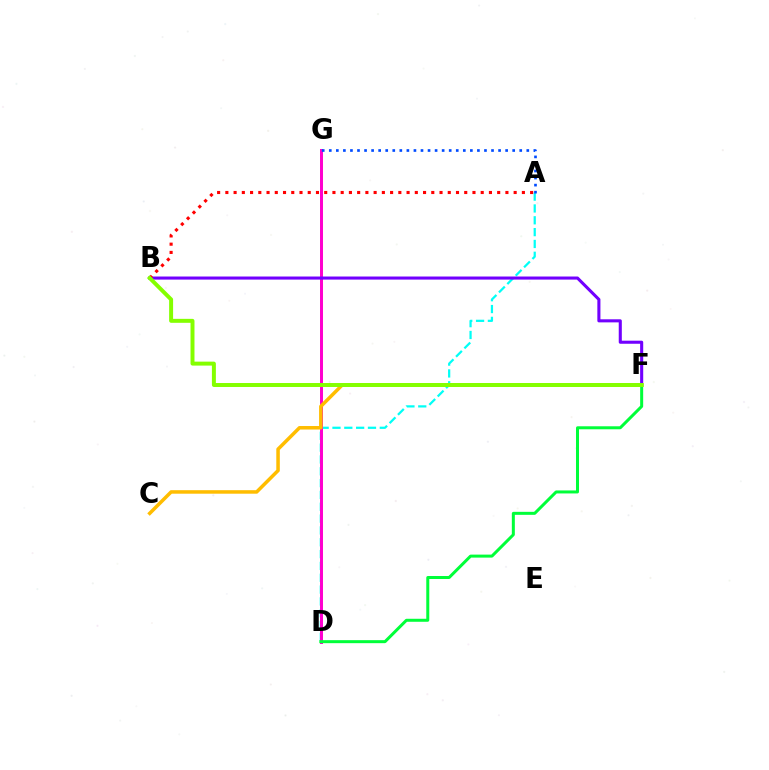{('A', 'D'): [{'color': '#00fff6', 'line_style': 'dashed', 'thickness': 1.61}], ('D', 'G'): [{'color': '#ff00cf', 'line_style': 'solid', 'thickness': 2.15}], ('B', 'F'): [{'color': '#7200ff', 'line_style': 'solid', 'thickness': 2.22}, {'color': '#84ff00', 'line_style': 'solid', 'thickness': 2.85}], ('C', 'F'): [{'color': '#ffbd00', 'line_style': 'solid', 'thickness': 2.53}], ('A', 'B'): [{'color': '#ff0000', 'line_style': 'dotted', 'thickness': 2.24}], ('A', 'G'): [{'color': '#004bff', 'line_style': 'dotted', 'thickness': 1.92}], ('D', 'F'): [{'color': '#00ff39', 'line_style': 'solid', 'thickness': 2.16}]}